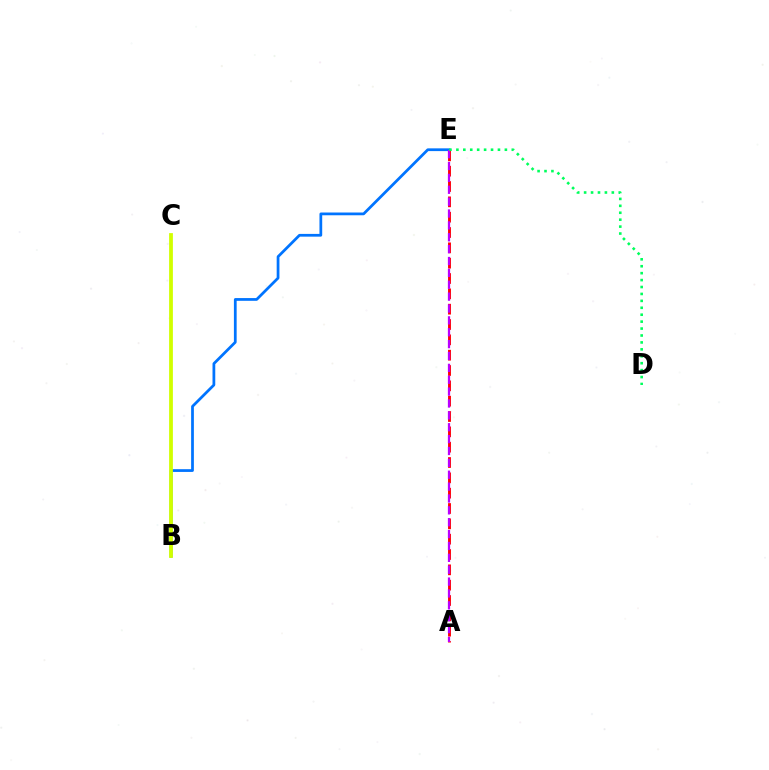{('B', 'E'): [{'color': '#0074ff', 'line_style': 'solid', 'thickness': 1.98}], ('A', 'E'): [{'color': '#ff0000', 'line_style': 'dashed', 'thickness': 2.08}, {'color': '#b900ff', 'line_style': 'dashed', 'thickness': 1.61}], ('B', 'C'): [{'color': '#d1ff00', 'line_style': 'solid', 'thickness': 2.72}], ('D', 'E'): [{'color': '#00ff5c', 'line_style': 'dotted', 'thickness': 1.88}]}